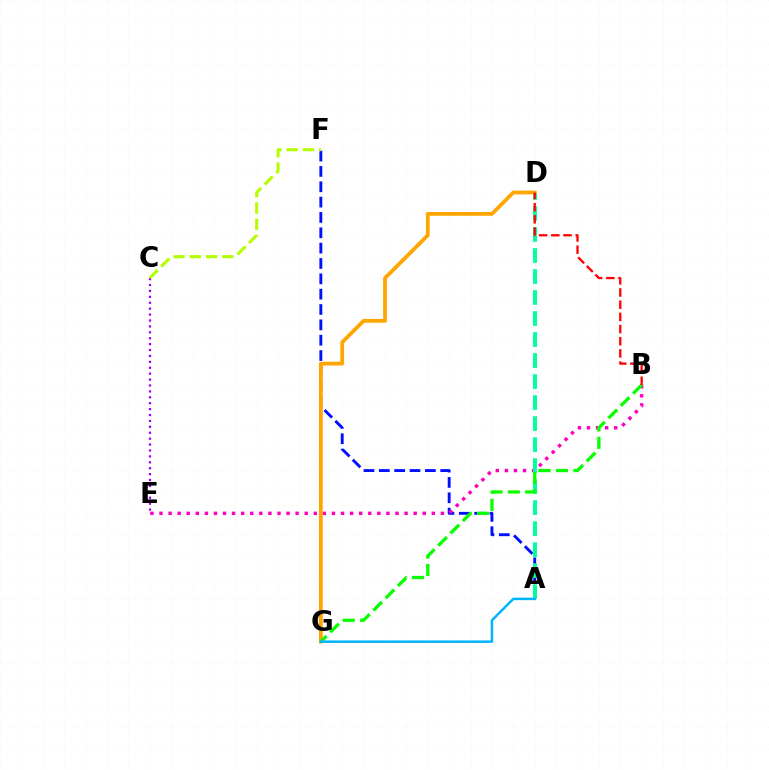{('C', 'E'): [{'color': '#9b00ff', 'line_style': 'dotted', 'thickness': 1.61}], ('A', 'F'): [{'color': '#0010ff', 'line_style': 'dashed', 'thickness': 2.08}], ('B', 'E'): [{'color': '#ff00bd', 'line_style': 'dotted', 'thickness': 2.47}], ('A', 'D'): [{'color': '#00ff9d', 'line_style': 'dashed', 'thickness': 2.85}], ('D', 'G'): [{'color': '#ffa500', 'line_style': 'solid', 'thickness': 2.72}], ('B', 'G'): [{'color': '#08ff00', 'line_style': 'dashed', 'thickness': 2.36}], ('A', 'G'): [{'color': '#00b5ff', 'line_style': 'solid', 'thickness': 1.8}], ('C', 'F'): [{'color': '#b3ff00', 'line_style': 'dashed', 'thickness': 2.21}], ('B', 'D'): [{'color': '#ff0000', 'line_style': 'dashed', 'thickness': 1.65}]}